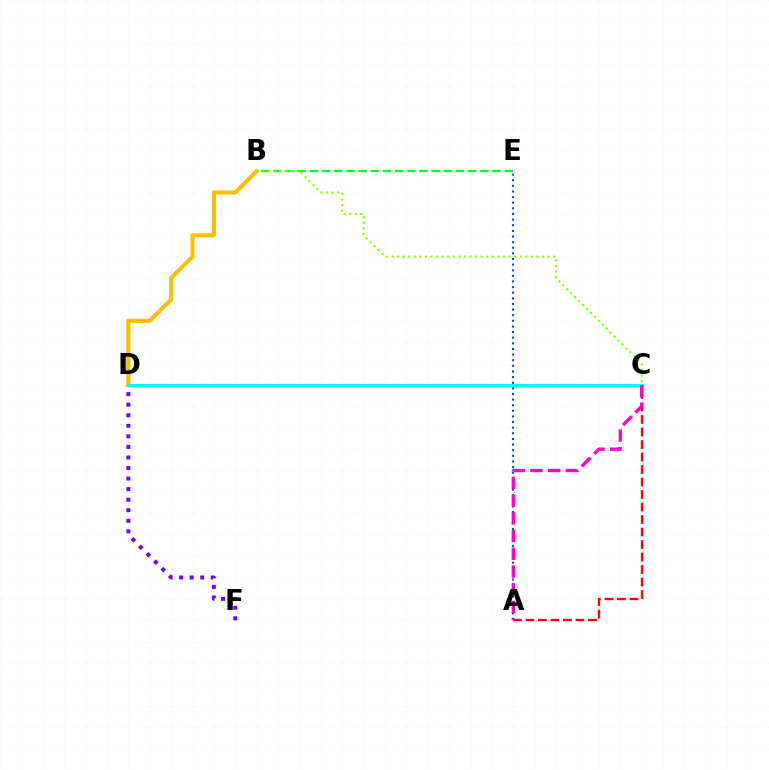{('D', 'F'): [{'color': '#7200ff', 'line_style': 'dotted', 'thickness': 2.87}], ('A', 'E'): [{'color': '#004bff', 'line_style': 'dotted', 'thickness': 1.53}], ('B', 'D'): [{'color': '#ffbd00', 'line_style': 'solid', 'thickness': 2.94}], ('A', 'C'): [{'color': '#ff0000', 'line_style': 'dashed', 'thickness': 1.7}, {'color': '#ff00cf', 'line_style': 'dashed', 'thickness': 2.41}], ('B', 'E'): [{'color': '#00ff39', 'line_style': 'dashed', 'thickness': 1.65}], ('B', 'C'): [{'color': '#84ff00', 'line_style': 'dotted', 'thickness': 1.52}], ('C', 'D'): [{'color': '#00fff6', 'line_style': 'solid', 'thickness': 2.2}]}